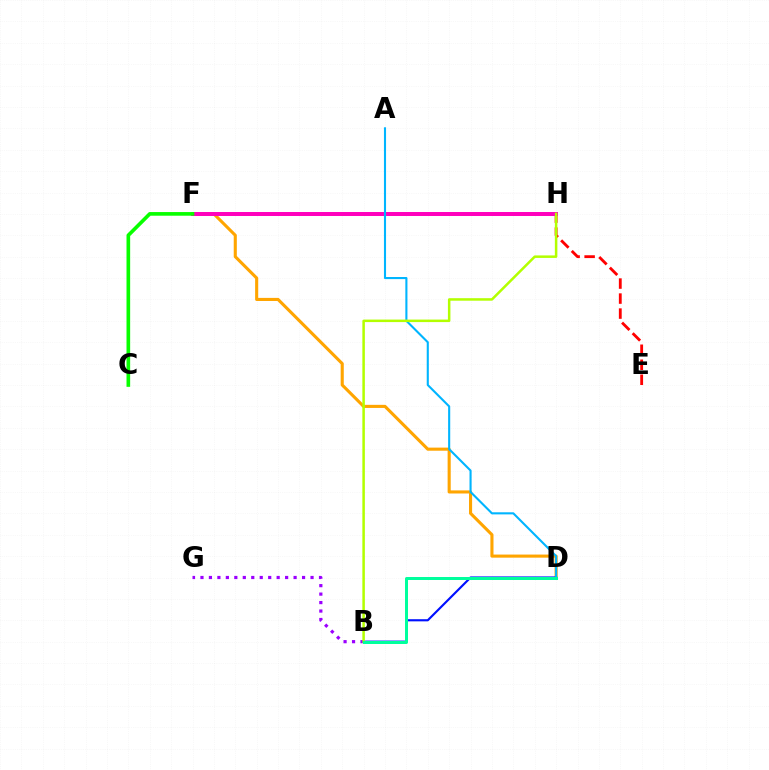{('B', 'G'): [{'color': '#9b00ff', 'line_style': 'dotted', 'thickness': 2.3}], ('D', 'F'): [{'color': '#ffa500', 'line_style': 'solid', 'thickness': 2.23}], ('E', 'H'): [{'color': '#ff0000', 'line_style': 'dashed', 'thickness': 2.04}], ('B', 'D'): [{'color': '#0010ff', 'line_style': 'solid', 'thickness': 1.54}, {'color': '#00ff9d', 'line_style': 'solid', 'thickness': 2.16}], ('F', 'H'): [{'color': '#ff00bd', 'line_style': 'solid', 'thickness': 2.86}], ('A', 'D'): [{'color': '#00b5ff', 'line_style': 'solid', 'thickness': 1.51}], ('B', 'H'): [{'color': '#b3ff00', 'line_style': 'solid', 'thickness': 1.81}], ('C', 'F'): [{'color': '#08ff00', 'line_style': 'solid', 'thickness': 2.63}]}